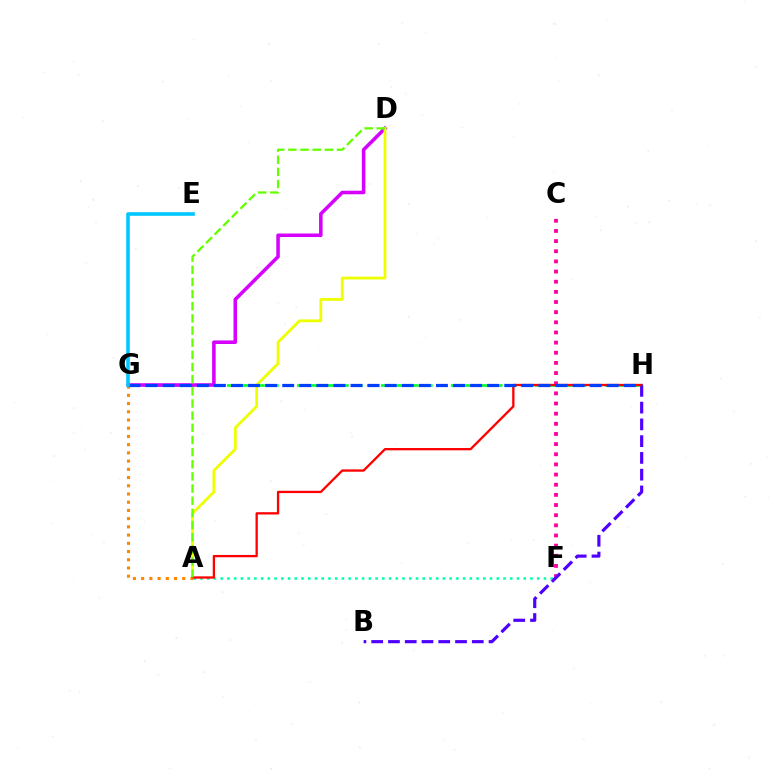{('G', 'H'): [{'color': '#00ff27', 'line_style': 'dashed', 'thickness': 1.9}, {'color': '#003fff', 'line_style': 'dashed', 'thickness': 2.32}], ('A', 'F'): [{'color': '#00ffaf', 'line_style': 'dotted', 'thickness': 1.83}], ('D', 'G'): [{'color': '#d600ff', 'line_style': 'solid', 'thickness': 2.56}], ('C', 'F'): [{'color': '#ff00a0', 'line_style': 'dotted', 'thickness': 2.76}], ('A', 'G'): [{'color': '#ff8800', 'line_style': 'dotted', 'thickness': 2.23}], ('B', 'H'): [{'color': '#4f00ff', 'line_style': 'dashed', 'thickness': 2.28}], ('A', 'D'): [{'color': '#eeff00', 'line_style': 'solid', 'thickness': 2.02}, {'color': '#66ff00', 'line_style': 'dashed', 'thickness': 1.65}], ('A', 'H'): [{'color': '#ff0000', 'line_style': 'solid', 'thickness': 1.66}], ('E', 'G'): [{'color': '#00c7ff', 'line_style': 'solid', 'thickness': 2.59}]}